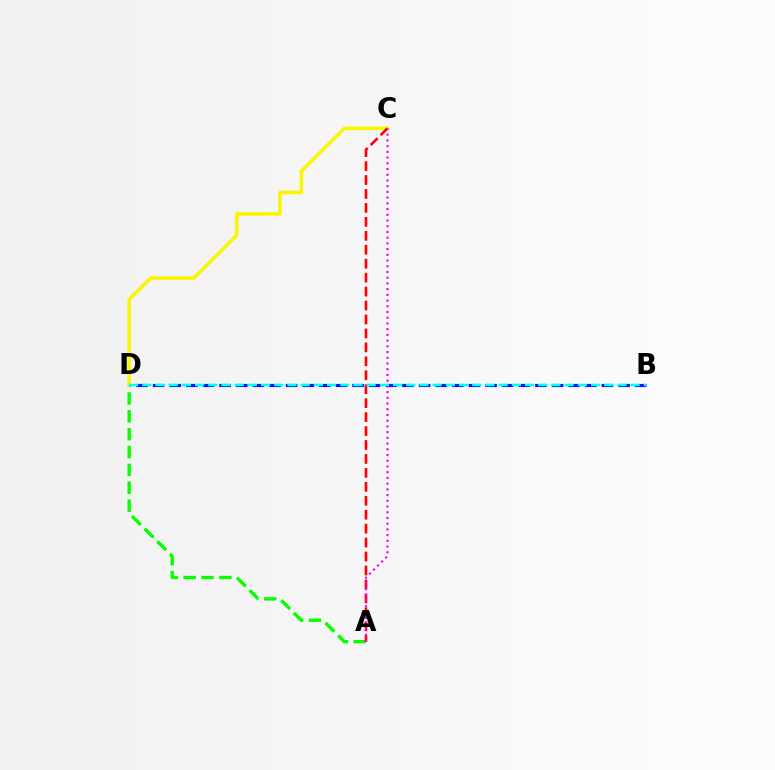{('A', 'D'): [{'color': '#08ff00', 'line_style': 'dashed', 'thickness': 2.43}], ('B', 'D'): [{'color': '#0010ff', 'line_style': 'dashed', 'thickness': 2.26}, {'color': '#00fff6', 'line_style': 'dashed', 'thickness': 1.79}], ('C', 'D'): [{'color': '#fcf500', 'line_style': 'solid', 'thickness': 2.54}], ('A', 'C'): [{'color': '#ff0000', 'line_style': 'dashed', 'thickness': 1.89}, {'color': '#ee00ff', 'line_style': 'dotted', 'thickness': 1.55}]}